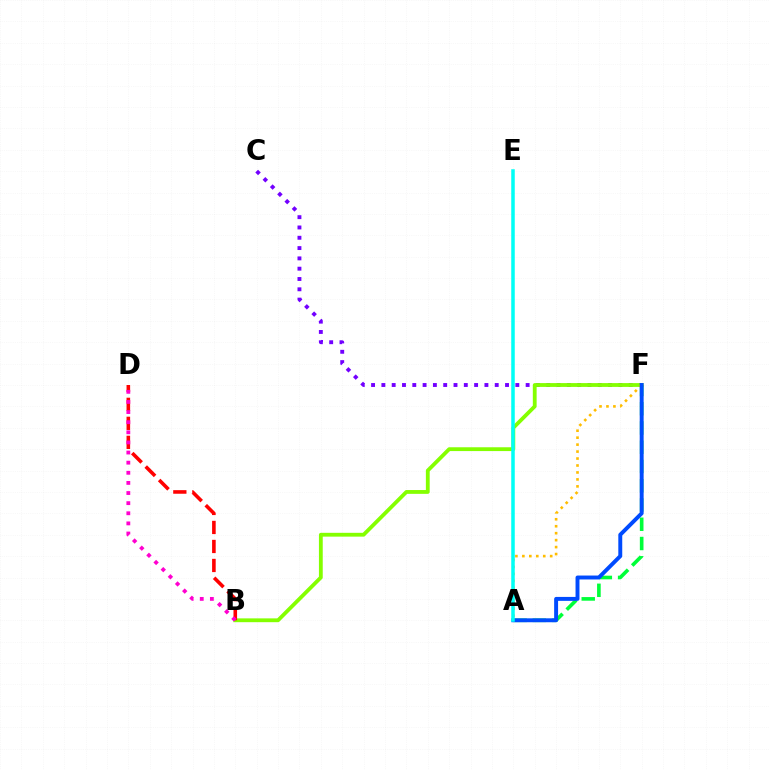{('C', 'F'): [{'color': '#7200ff', 'line_style': 'dotted', 'thickness': 2.8}], ('A', 'F'): [{'color': '#00ff39', 'line_style': 'dashed', 'thickness': 2.62}, {'color': '#ffbd00', 'line_style': 'dotted', 'thickness': 1.89}, {'color': '#004bff', 'line_style': 'solid', 'thickness': 2.83}], ('B', 'F'): [{'color': '#84ff00', 'line_style': 'solid', 'thickness': 2.74}], ('A', 'E'): [{'color': '#00fff6', 'line_style': 'solid', 'thickness': 2.54}], ('B', 'D'): [{'color': '#ff0000', 'line_style': 'dashed', 'thickness': 2.58}, {'color': '#ff00cf', 'line_style': 'dotted', 'thickness': 2.75}]}